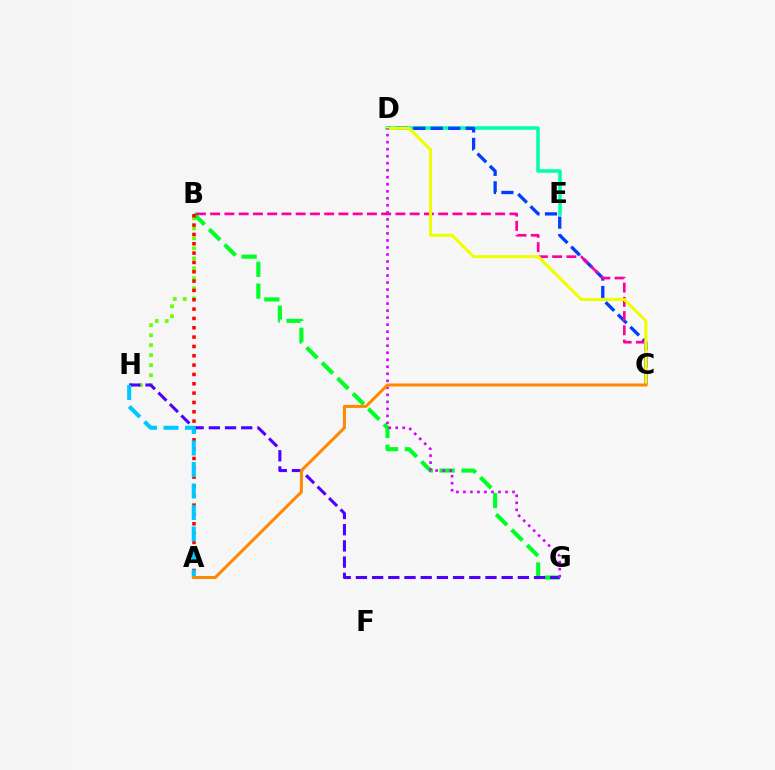{('B', 'H'): [{'color': '#66ff00', 'line_style': 'dotted', 'thickness': 2.71}], ('D', 'E'): [{'color': '#00ffaf', 'line_style': 'solid', 'thickness': 2.56}], ('B', 'G'): [{'color': '#00ff27', 'line_style': 'dashed', 'thickness': 2.96}], ('C', 'D'): [{'color': '#003fff', 'line_style': 'dashed', 'thickness': 2.37}, {'color': '#eeff00', 'line_style': 'solid', 'thickness': 2.2}], ('G', 'H'): [{'color': '#4f00ff', 'line_style': 'dashed', 'thickness': 2.2}], ('B', 'C'): [{'color': '#ff00a0', 'line_style': 'dashed', 'thickness': 1.94}], ('D', 'G'): [{'color': '#d600ff', 'line_style': 'dotted', 'thickness': 1.91}], ('A', 'B'): [{'color': '#ff0000', 'line_style': 'dotted', 'thickness': 2.54}], ('A', 'H'): [{'color': '#00c7ff', 'line_style': 'dashed', 'thickness': 2.92}], ('A', 'C'): [{'color': '#ff8800', 'line_style': 'solid', 'thickness': 2.17}]}